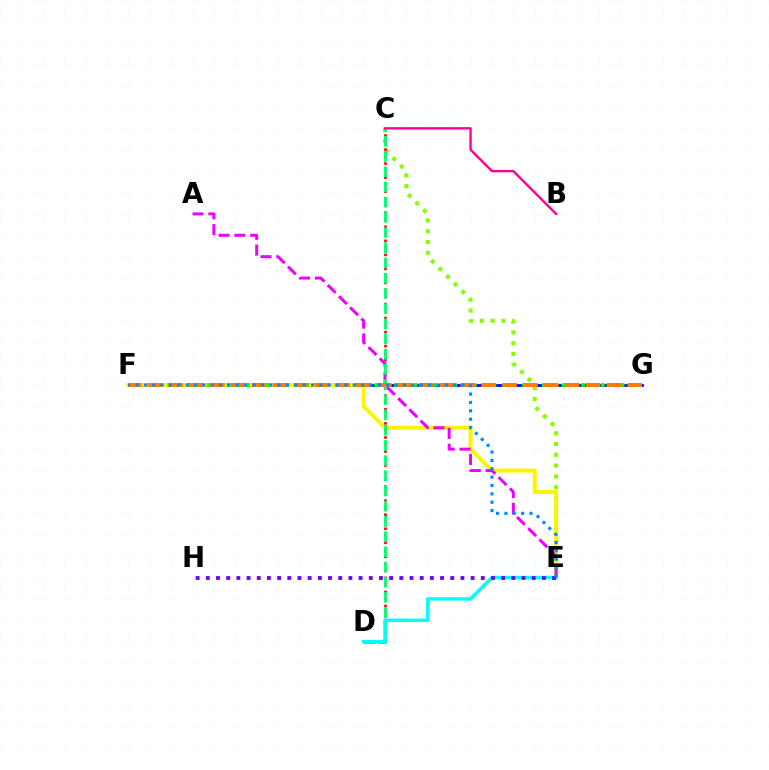{('F', 'G'): [{'color': '#0010ff', 'line_style': 'solid', 'thickness': 2.04}, {'color': '#08ff00', 'line_style': 'dotted', 'thickness': 2.68}, {'color': '#ff7c00', 'line_style': 'dashed', 'thickness': 2.83}], ('C', 'E'): [{'color': '#84ff00', 'line_style': 'dotted', 'thickness': 2.93}], ('E', 'F'): [{'color': '#fcf500', 'line_style': 'solid', 'thickness': 2.88}, {'color': '#008cff', 'line_style': 'dotted', 'thickness': 2.27}], ('C', 'D'): [{'color': '#ff0000', 'line_style': 'dotted', 'thickness': 1.91}, {'color': '#00ff74', 'line_style': 'dashed', 'thickness': 2.06}], ('A', 'E'): [{'color': '#ee00ff', 'line_style': 'dashed', 'thickness': 2.15}], ('D', 'E'): [{'color': '#00fff6', 'line_style': 'solid', 'thickness': 2.49}], ('E', 'H'): [{'color': '#7200ff', 'line_style': 'dotted', 'thickness': 2.77}], ('B', 'C'): [{'color': '#ff0094', 'line_style': 'solid', 'thickness': 1.72}]}